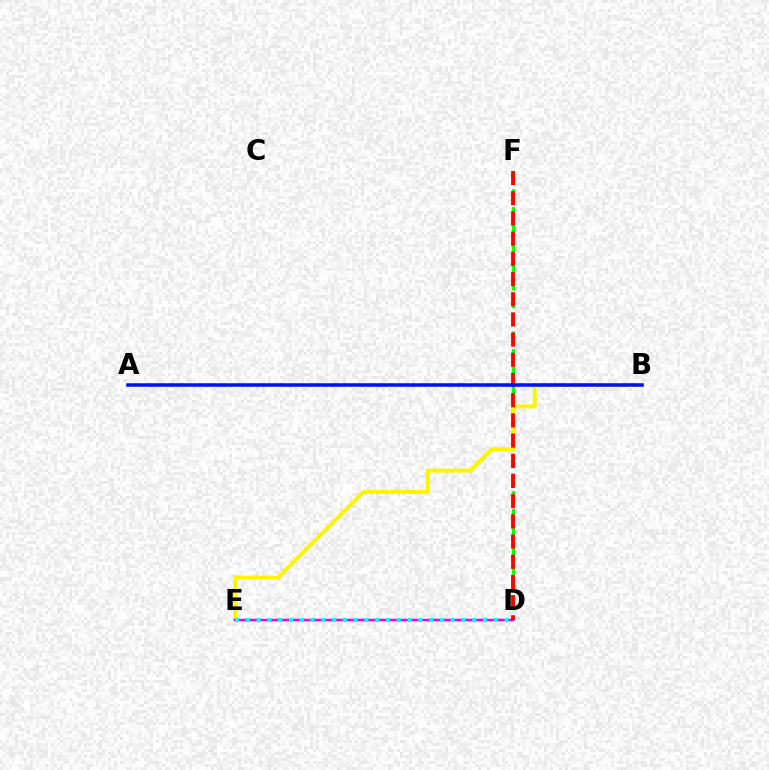{('D', 'F'): [{'color': '#08ff00', 'line_style': 'dashed', 'thickness': 2.41}, {'color': '#ff0000', 'line_style': 'dashed', 'thickness': 2.74}], ('B', 'E'): [{'color': '#fcf500', 'line_style': 'solid', 'thickness': 2.83}], ('D', 'E'): [{'color': '#ee00ff', 'line_style': 'solid', 'thickness': 1.79}, {'color': '#00fff6', 'line_style': 'dotted', 'thickness': 2.93}], ('A', 'B'): [{'color': '#0010ff', 'line_style': 'solid', 'thickness': 2.54}]}